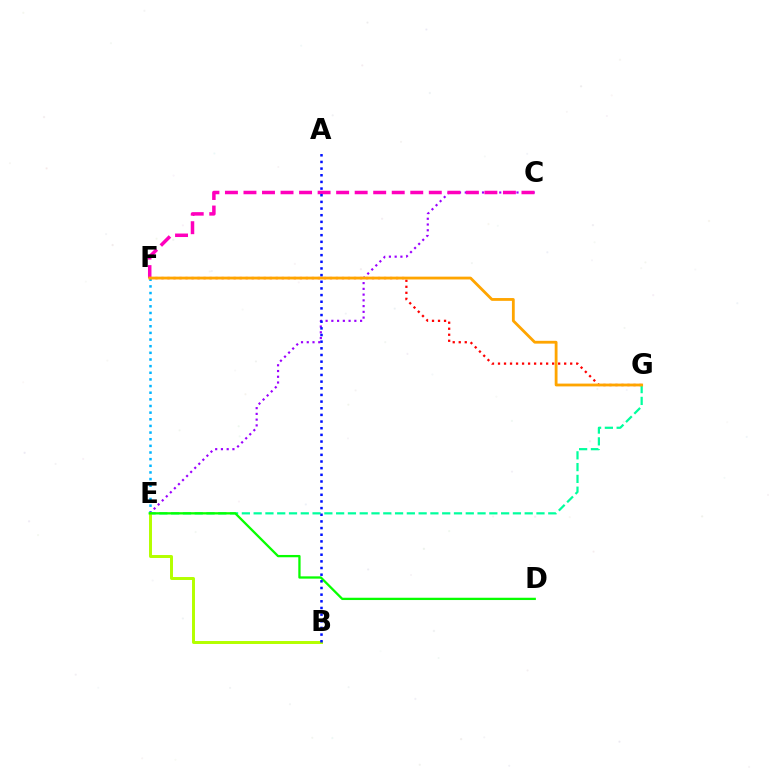{('E', 'F'): [{'color': '#00b5ff', 'line_style': 'dotted', 'thickness': 1.81}], ('F', 'G'): [{'color': '#ff0000', 'line_style': 'dotted', 'thickness': 1.63}, {'color': '#ffa500', 'line_style': 'solid', 'thickness': 2.02}], ('C', 'E'): [{'color': '#9b00ff', 'line_style': 'dotted', 'thickness': 1.56}], ('E', 'G'): [{'color': '#00ff9d', 'line_style': 'dashed', 'thickness': 1.6}], ('C', 'F'): [{'color': '#ff00bd', 'line_style': 'dashed', 'thickness': 2.52}], ('B', 'E'): [{'color': '#b3ff00', 'line_style': 'solid', 'thickness': 2.14}], ('D', 'E'): [{'color': '#08ff00', 'line_style': 'solid', 'thickness': 1.65}], ('A', 'B'): [{'color': '#0010ff', 'line_style': 'dotted', 'thickness': 1.81}]}